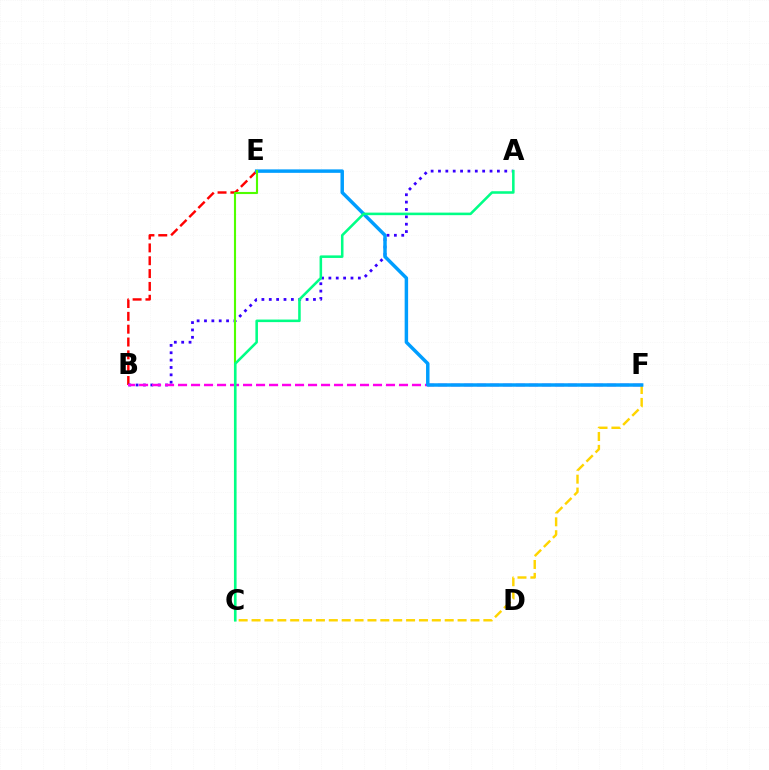{('C', 'F'): [{'color': '#ffd500', 'line_style': 'dashed', 'thickness': 1.75}], ('B', 'E'): [{'color': '#ff0000', 'line_style': 'dashed', 'thickness': 1.74}], ('A', 'B'): [{'color': '#3700ff', 'line_style': 'dotted', 'thickness': 2.0}], ('B', 'F'): [{'color': '#ff00ed', 'line_style': 'dashed', 'thickness': 1.77}], ('E', 'F'): [{'color': '#009eff', 'line_style': 'solid', 'thickness': 2.5}], ('C', 'E'): [{'color': '#4fff00', 'line_style': 'solid', 'thickness': 1.52}], ('A', 'C'): [{'color': '#00ff86', 'line_style': 'solid', 'thickness': 1.84}]}